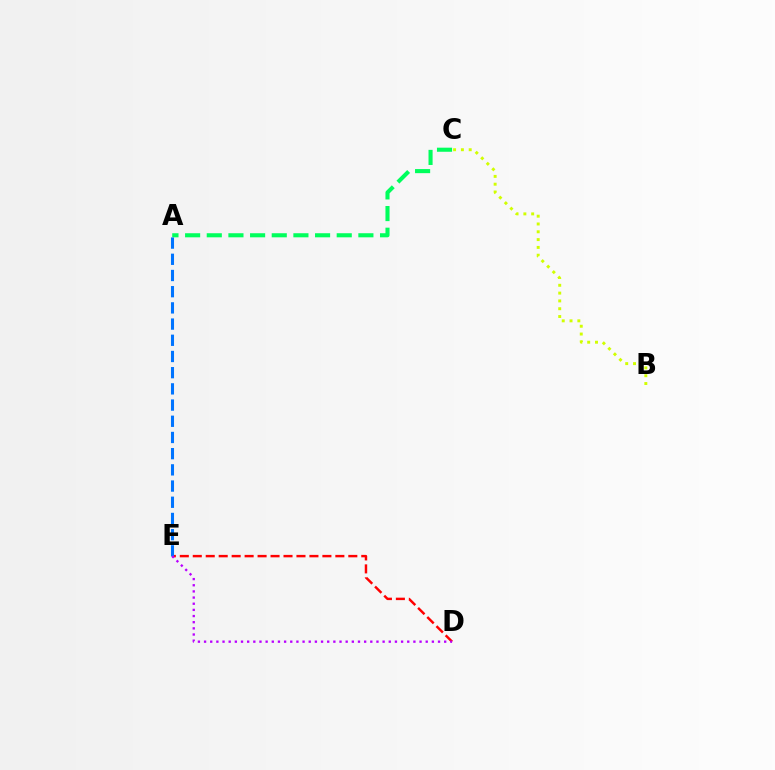{('D', 'E'): [{'color': '#ff0000', 'line_style': 'dashed', 'thickness': 1.76}, {'color': '#b900ff', 'line_style': 'dotted', 'thickness': 1.67}], ('B', 'C'): [{'color': '#d1ff00', 'line_style': 'dotted', 'thickness': 2.12}], ('A', 'C'): [{'color': '#00ff5c', 'line_style': 'dashed', 'thickness': 2.94}], ('A', 'E'): [{'color': '#0074ff', 'line_style': 'dashed', 'thickness': 2.2}]}